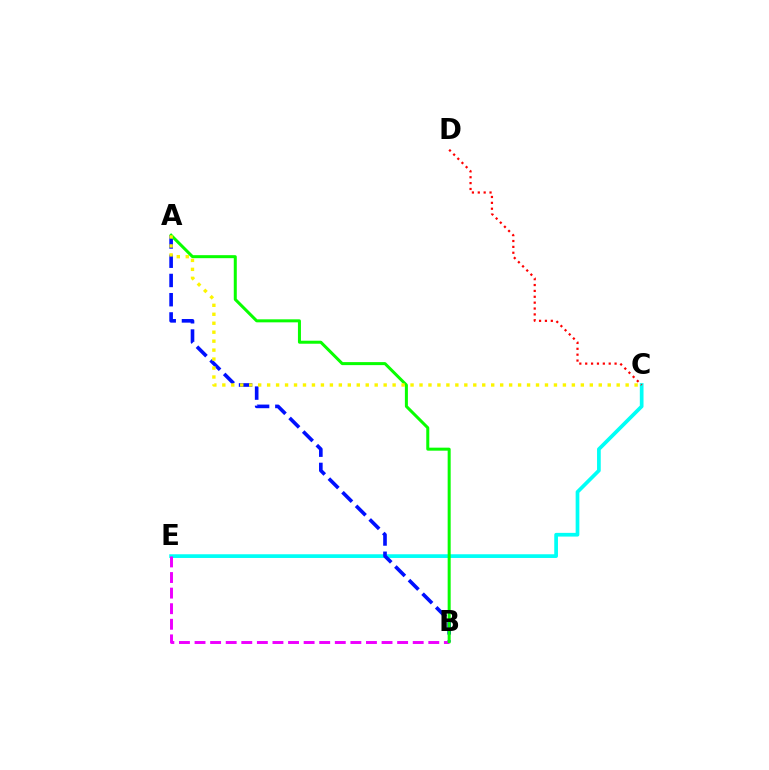{('C', 'E'): [{'color': '#00fff6', 'line_style': 'solid', 'thickness': 2.67}], ('C', 'D'): [{'color': '#ff0000', 'line_style': 'dotted', 'thickness': 1.6}], ('A', 'B'): [{'color': '#0010ff', 'line_style': 'dashed', 'thickness': 2.61}, {'color': '#08ff00', 'line_style': 'solid', 'thickness': 2.17}], ('B', 'E'): [{'color': '#ee00ff', 'line_style': 'dashed', 'thickness': 2.12}], ('A', 'C'): [{'color': '#fcf500', 'line_style': 'dotted', 'thickness': 2.44}]}